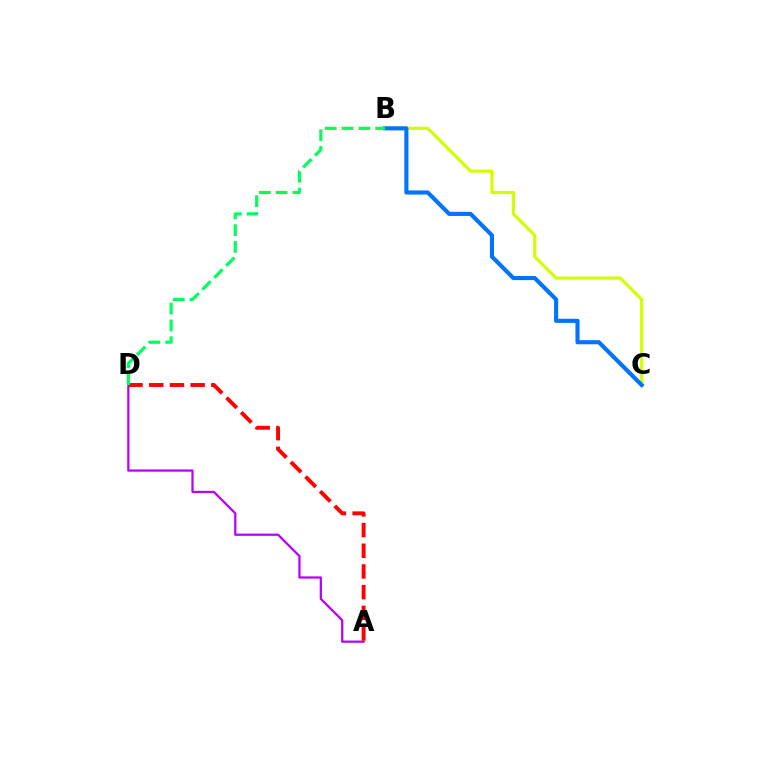{('B', 'C'): [{'color': '#d1ff00', 'line_style': 'solid', 'thickness': 2.28}, {'color': '#0074ff', 'line_style': 'solid', 'thickness': 2.97}], ('A', 'D'): [{'color': '#b900ff', 'line_style': 'solid', 'thickness': 1.62}, {'color': '#ff0000', 'line_style': 'dashed', 'thickness': 2.81}], ('B', 'D'): [{'color': '#00ff5c', 'line_style': 'dashed', 'thickness': 2.28}]}